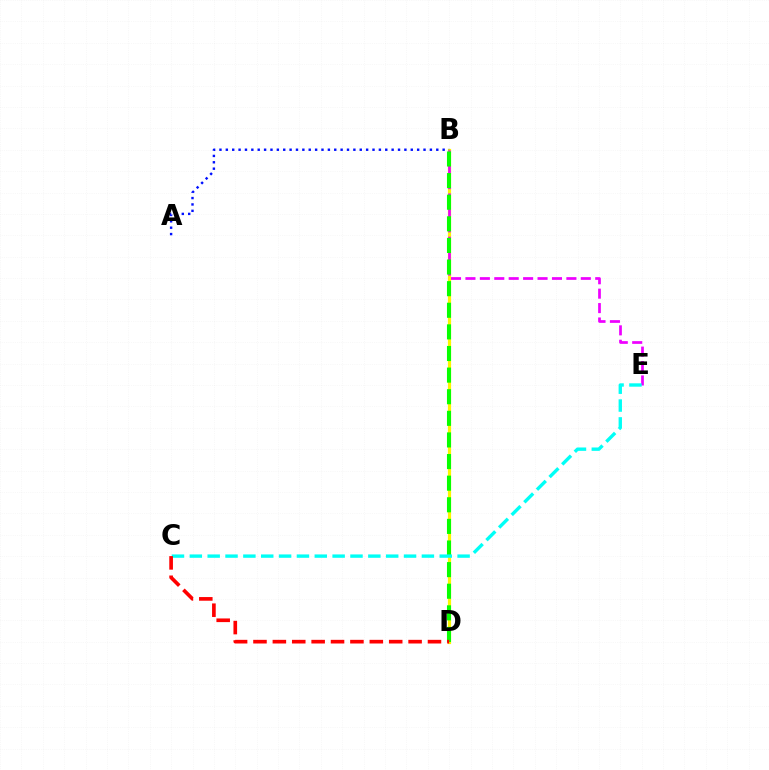{('B', 'D'): [{'color': '#fcf500', 'line_style': 'solid', 'thickness': 2.3}, {'color': '#08ff00', 'line_style': 'dashed', 'thickness': 2.94}], ('B', 'E'): [{'color': '#ee00ff', 'line_style': 'dashed', 'thickness': 1.96}], ('A', 'B'): [{'color': '#0010ff', 'line_style': 'dotted', 'thickness': 1.73}], ('C', 'E'): [{'color': '#00fff6', 'line_style': 'dashed', 'thickness': 2.43}], ('C', 'D'): [{'color': '#ff0000', 'line_style': 'dashed', 'thickness': 2.63}]}